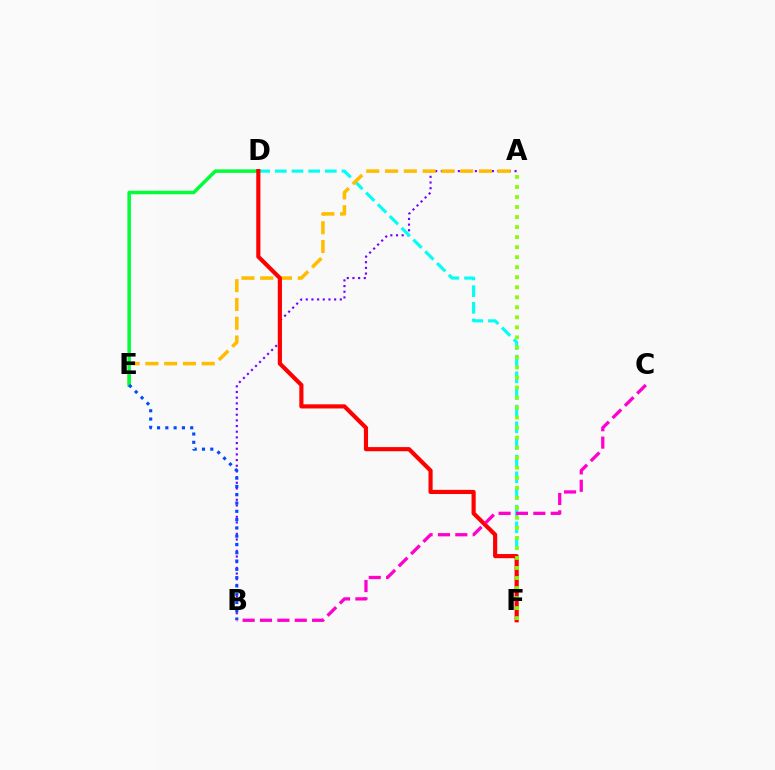{('A', 'B'): [{'color': '#7200ff', 'line_style': 'dotted', 'thickness': 1.54}], ('D', 'F'): [{'color': '#00fff6', 'line_style': 'dashed', 'thickness': 2.26}, {'color': '#ff0000', 'line_style': 'solid', 'thickness': 2.99}], ('A', 'E'): [{'color': '#ffbd00', 'line_style': 'dashed', 'thickness': 2.55}], ('D', 'E'): [{'color': '#00ff39', 'line_style': 'solid', 'thickness': 2.52}], ('B', 'E'): [{'color': '#004bff', 'line_style': 'dotted', 'thickness': 2.25}], ('A', 'F'): [{'color': '#84ff00', 'line_style': 'dotted', 'thickness': 2.72}], ('B', 'C'): [{'color': '#ff00cf', 'line_style': 'dashed', 'thickness': 2.36}]}